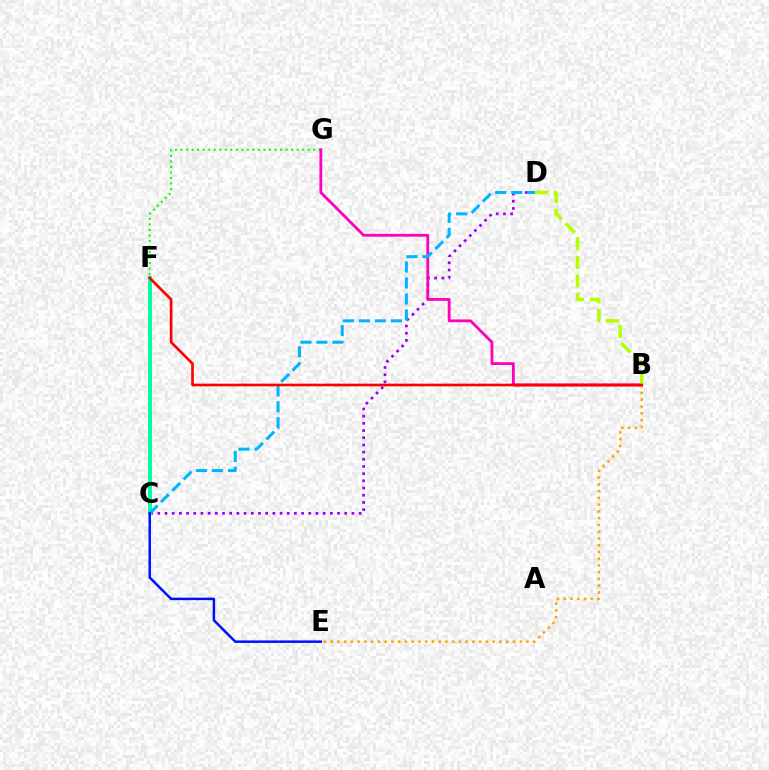{('C', 'D'): [{'color': '#9b00ff', 'line_style': 'dotted', 'thickness': 1.95}, {'color': '#00b5ff', 'line_style': 'dashed', 'thickness': 2.17}], ('C', 'F'): [{'color': '#00ff9d', 'line_style': 'solid', 'thickness': 2.86}], ('F', 'G'): [{'color': '#08ff00', 'line_style': 'dotted', 'thickness': 1.5}], ('B', 'G'): [{'color': '#ff00bd', 'line_style': 'solid', 'thickness': 2.03}], ('B', 'E'): [{'color': '#ffa500', 'line_style': 'dotted', 'thickness': 1.84}], ('C', 'E'): [{'color': '#0010ff', 'line_style': 'solid', 'thickness': 1.79}], ('B', 'D'): [{'color': '#b3ff00', 'line_style': 'dashed', 'thickness': 2.53}], ('B', 'F'): [{'color': '#ff0000', 'line_style': 'solid', 'thickness': 1.91}]}